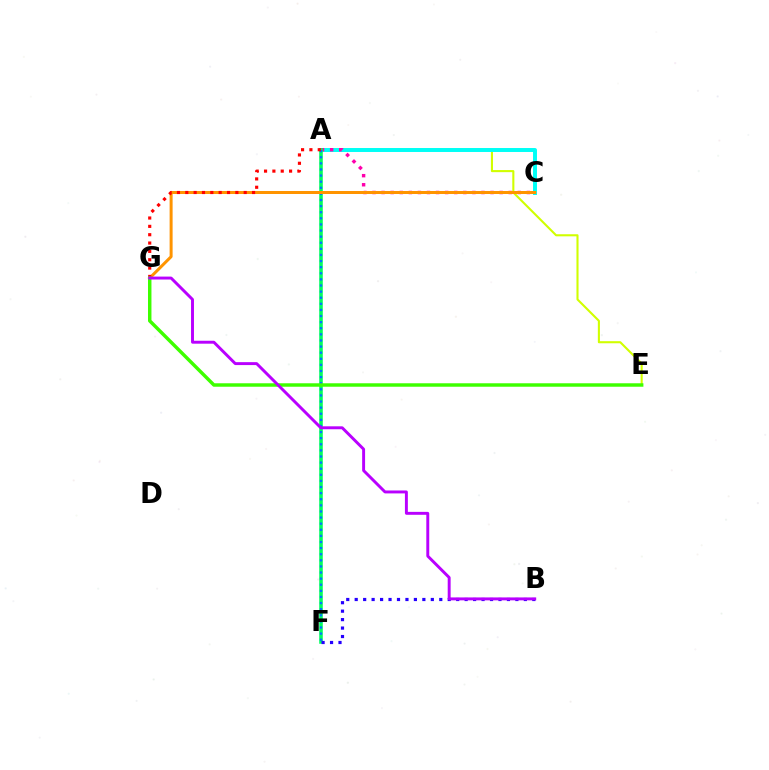{('A', 'E'): [{'color': '#d1ff00', 'line_style': 'solid', 'thickness': 1.51}], ('A', 'C'): [{'color': '#00fff6', 'line_style': 'solid', 'thickness': 2.85}, {'color': '#ff00ac', 'line_style': 'dotted', 'thickness': 2.47}], ('A', 'F'): [{'color': '#00ff5c', 'line_style': 'solid', 'thickness': 2.57}, {'color': '#0074ff', 'line_style': 'dotted', 'thickness': 1.66}], ('C', 'G'): [{'color': '#ff9400', 'line_style': 'solid', 'thickness': 2.15}], ('B', 'F'): [{'color': '#2500ff', 'line_style': 'dotted', 'thickness': 2.3}], ('A', 'G'): [{'color': '#ff0000', 'line_style': 'dotted', 'thickness': 2.27}], ('E', 'G'): [{'color': '#3dff00', 'line_style': 'solid', 'thickness': 2.49}], ('B', 'G'): [{'color': '#b900ff', 'line_style': 'solid', 'thickness': 2.11}]}